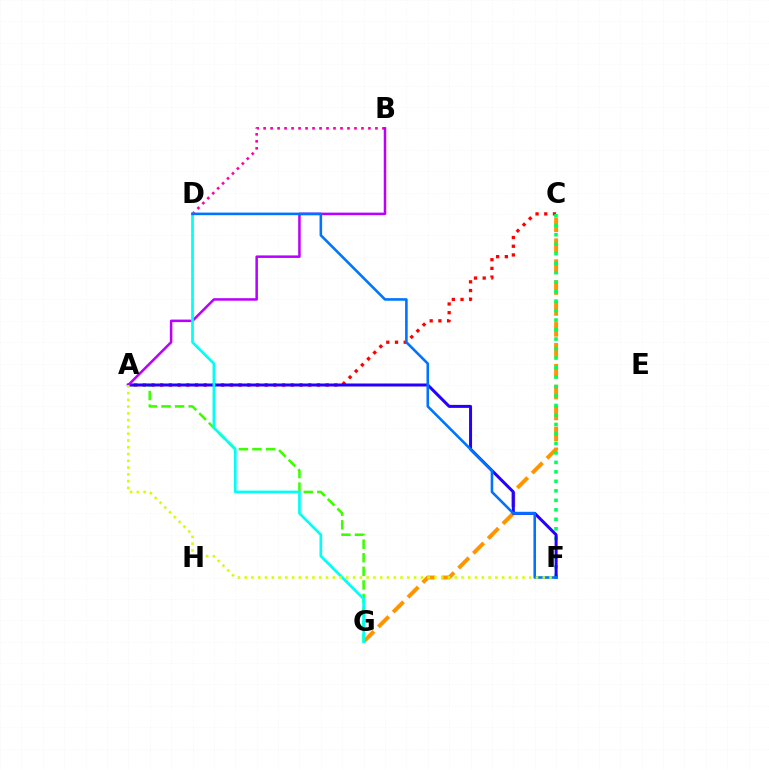{('C', 'G'): [{'color': '#ff9400', 'line_style': 'dashed', 'thickness': 2.84}], ('B', 'D'): [{'color': '#ff00ac', 'line_style': 'dotted', 'thickness': 1.9}], ('A', 'C'): [{'color': '#ff0000', 'line_style': 'dotted', 'thickness': 2.37}], ('A', 'G'): [{'color': '#3dff00', 'line_style': 'dashed', 'thickness': 1.85}], ('C', 'F'): [{'color': '#00ff5c', 'line_style': 'dotted', 'thickness': 2.58}], ('A', 'F'): [{'color': '#2500ff', 'line_style': 'solid', 'thickness': 2.16}, {'color': '#d1ff00', 'line_style': 'dotted', 'thickness': 1.84}], ('A', 'B'): [{'color': '#b900ff', 'line_style': 'solid', 'thickness': 1.81}], ('D', 'G'): [{'color': '#00fff6', 'line_style': 'solid', 'thickness': 1.94}], ('D', 'F'): [{'color': '#0074ff', 'line_style': 'solid', 'thickness': 1.87}]}